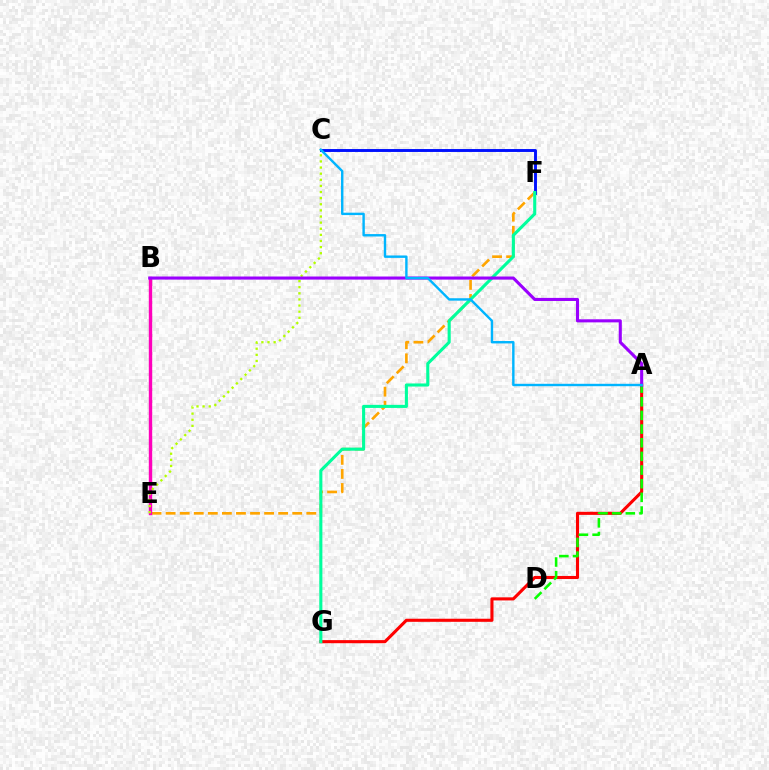{('E', 'F'): [{'color': '#ffa500', 'line_style': 'dashed', 'thickness': 1.91}], ('A', 'G'): [{'color': '#ff0000', 'line_style': 'solid', 'thickness': 2.22}], ('A', 'D'): [{'color': '#08ff00', 'line_style': 'dashed', 'thickness': 1.86}], ('B', 'E'): [{'color': '#ff00bd', 'line_style': 'solid', 'thickness': 2.45}], ('C', 'E'): [{'color': '#b3ff00', 'line_style': 'dotted', 'thickness': 1.66}], ('C', 'F'): [{'color': '#0010ff', 'line_style': 'solid', 'thickness': 2.1}], ('F', 'G'): [{'color': '#00ff9d', 'line_style': 'solid', 'thickness': 2.22}], ('A', 'B'): [{'color': '#9b00ff', 'line_style': 'solid', 'thickness': 2.22}], ('A', 'C'): [{'color': '#00b5ff', 'line_style': 'solid', 'thickness': 1.73}]}